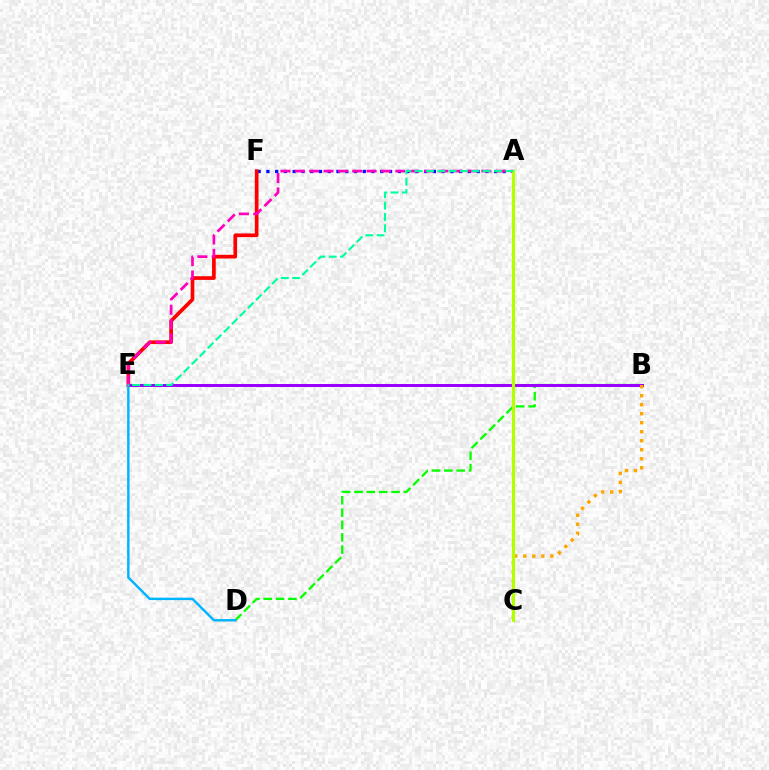{('A', 'F'): [{'color': '#0010ff', 'line_style': 'dotted', 'thickness': 2.38}], ('B', 'D'): [{'color': '#08ff00', 'line_style': 'dashed', 'thickness': 1.68}], ('B', 'E'): [{'color': '#9b00ff', 'line_style': 'solid', 'thickness': 2.16}], ('B', 'C'): [{'color': '#ffa500', 'line_style': 'dotted', 'thickness': 2.45}], ('E', 'F'): [{'color': '#ff0000', 'line_style': 'solid', 'thickness': 2.66}], ('A', 'E'): [{'color': '#ff00bd', 'line_style': 'dashed', 'thickness': 1.95}, {'color': '#00ff9d', 'line_style': 'dashed', 'thickness': 1.54}], ('A', 'C'): [{'color': '#b3ff00', 'line_style': 'solid', 'thickness': 2.29}], ('D', 'E'): [{'color': '#00b5ff', 'line_style': 'solid', 'thickness': 1.75}]}